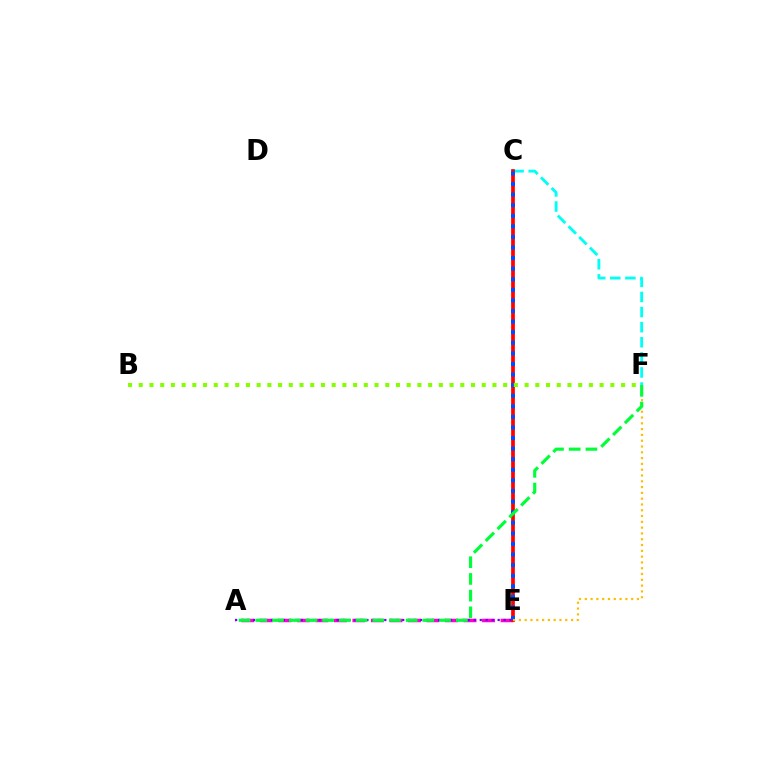{('C', 'F'): [{'color': '#00fff6', 'line_style': 'dashed', 'thickness': 2.05}], ('A', 'E'): [{'color': '#ff00cf', 'line_style': 'dashed', 'thickness': 2.52}, {'color': '#7200ff', 'line_style': 'dotted', 'thickness': 1.62}], ('C', 'E'): [{'color': '#ff0000', 'line_style': 'solid', 'thickness': 2.68}, {'color': '#004bff', 'line_style': 'dotted', 'thickness': 2.88}], ('E', 'F'): [{'color': '#ffbd00', 'line_style': 'dotted', 'thickness': 1.57}], ('A', 'F'): [{'color': '#00ff39', 'line_style': 'dashed', 'thickness': 2.27}], ('B', 'F'): [{'color': '#84ff00', 'line_style': 'dotted', 'thickness': 2.91}]}